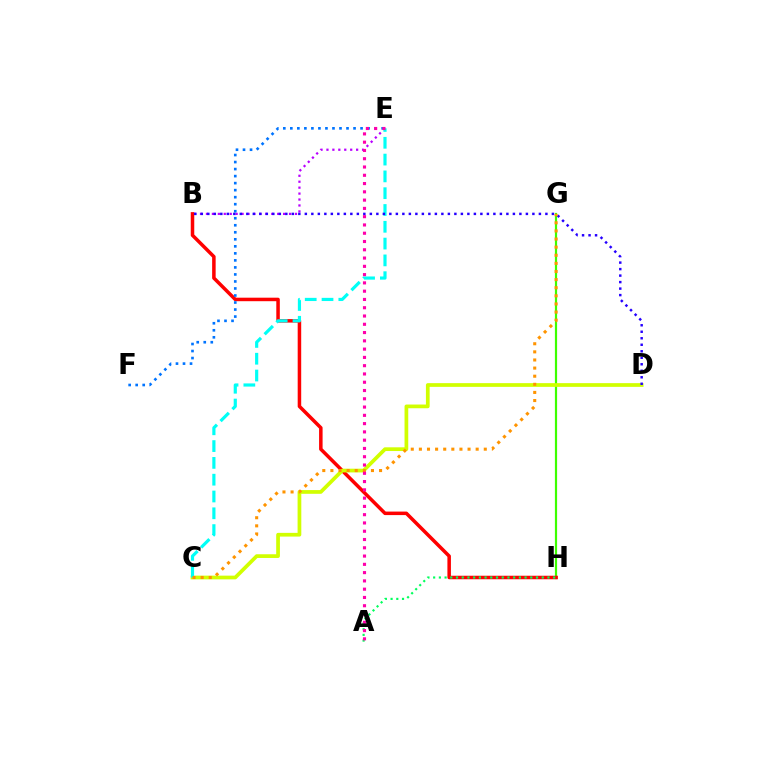{('G', 'H'): [{'color': '#3dff00', 'line_style': 'solid', 'thickness': 1.58}], ('B', 'H'): [{'color': '#ff0000', 'line_style': 'solid', 'thickness': 2.53}], ('C', 'D'): [{'color': '#d1ff00', 'line_style': 'solid', 'thickness': 2.68}], ('B', 'E'): [{'color': '#b900ff', 'line_style': 'dotted', 'thickness': 1.61}], ('A', 'H'): [{'color': '#00ff5c', 'line_style': 'dotted', 'thickness': 1.55}], ('E', 'F'): [{'color': '#0074ff', 'line_style': 'dotted', 'thickness': 1.91}], ('C', 'E'): [{'color': '#00fff6', 'line_style': 'dashed', 'thickness': 2.28}], ('B', 'D'): [{'color': '#2500ff', 'line_style': 'dotted', 'thickness': 1.77}], ('C', 'G'): [{'color': '#ff9400', 'line_style': 'dotted', 'thickness': 2.2}], ('A', 'E'): [{'color': '#ff00ac', 'line_style': 'dotted', 'thickness': 2.25}]}